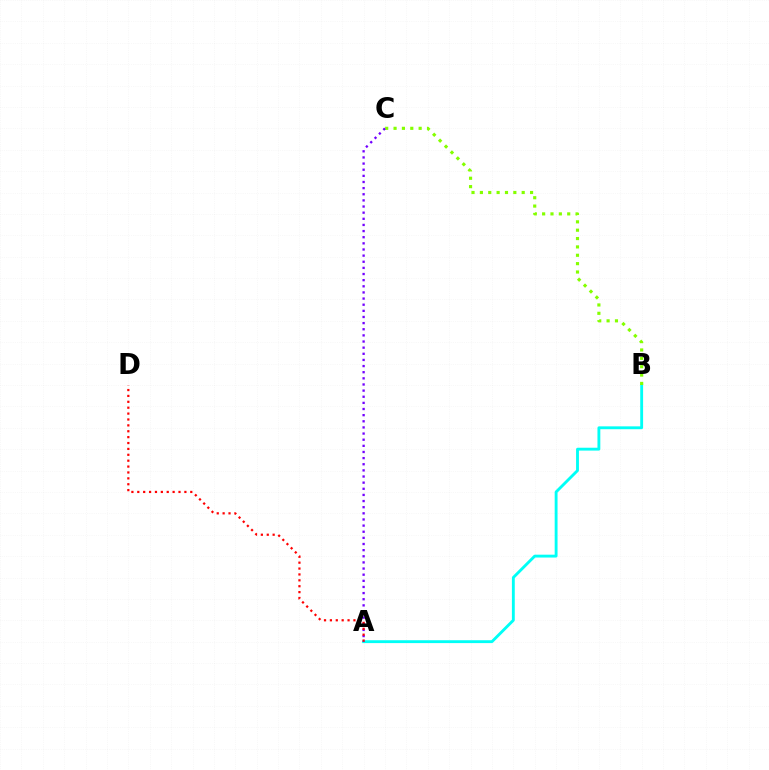{('A', 'B'): [{'color': '#00fff6', 'line_style': 'solid', 'thickness': 2.06}], ('B', 'C'): [{'color': '#84ff00', 'line_style': 'dotted', 'thickness': 2.27}], ('A', 'C'): [{'color': '#7200ff', 'line_style': 'dotted', 'thickness': 1.67}], ('A', 'D'): [{'color': '#ff0000', 'line_style': 'dotted', 'thickness': 1.6}]}